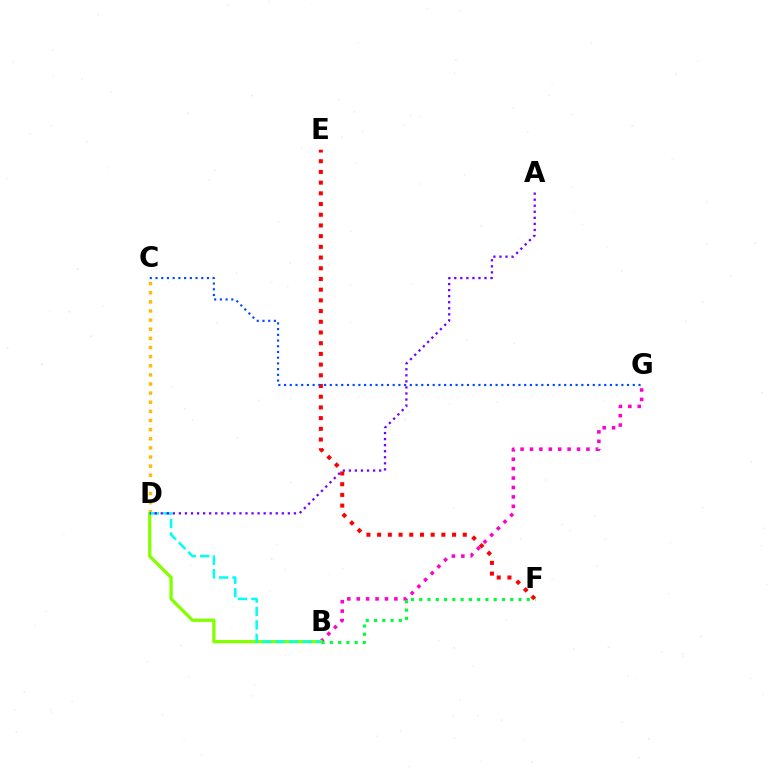{('C', 'D'): [{'color': '#ffbd00', 'line_style': 'dotted', 'thickness': 2.48}], ('B', 'G'): [{'color': '#ff00cf', 'line_style': 'dotted', 'thickness': 2.56}], ('B', 'D'): [{'color': '#84ff00', 'line_style': 'solid', 'thickness': 2.36}, {'color': '#00fff6', 'line_style': 'dashed', 'thickness': 1.82}], ('B', 'F'): [{'color': '#00ff39', 'line_style': 'dotted', 'thickness': 2.25}], ('E', 'F'): [{'color': '#ff0000', 'line_style': 'dotted', 'thickness': 2.91}], ('C', 'G'): [{'color': '#004bff', 'line_style': 'dotted', 'thickness': 1.55}], ('A', 'D'): [{'color': '#7200ff', 'line_style': 'dotted', 'thickness': 1.64}]}